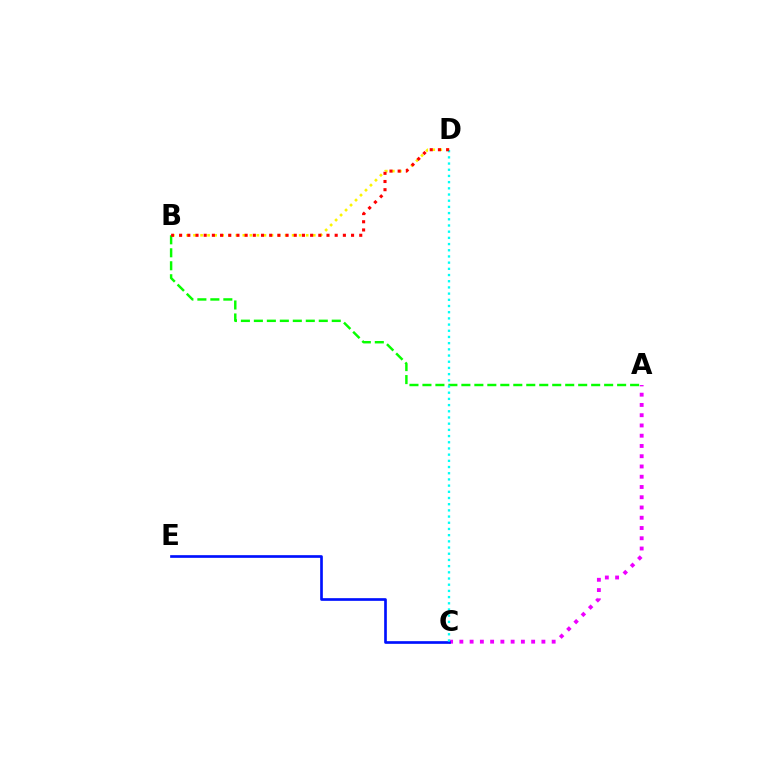{('B', 'D'): [{'color': '#fcf500', 'line_style': 'dotted', 'thickness': 1.91}, {'color': '#ff0000', 'line_style': 'dotted', 'thickness': 2.22}], ('A', 'C'): [{'color': '#ee00ff', 'line_style': 'dotted', 'thickness': 2.79}], ('A', 'B'): [{'color': '#08ff00', 'line_style': 'dashed', 'thickness': 1.76}], ('C', 'E'): [{'color': '#0010ff', 'line_style': 'solid', 'thickness': 1.92}], ('C', 'D'): [{'color': '#00fff6', 'line_style': 'dotted', 'thickness': 1.68}]}